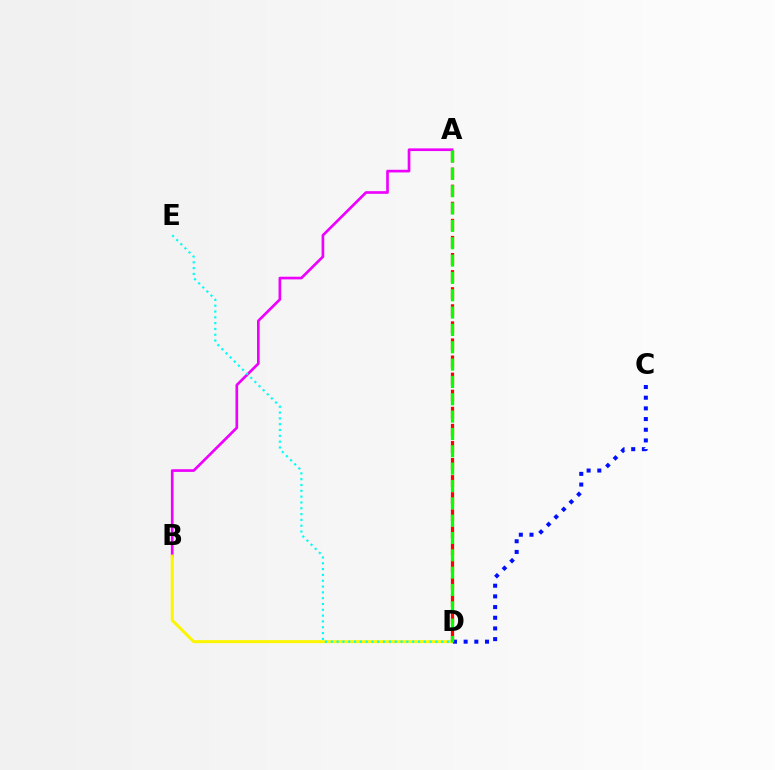{('A', 'D'): [{'color': '#ff0000', 'line_style': 'dashed', 'thickness': 2.32}, {'color': '#08ff00', 'line_style': 'dashed', 'thickness': 2.36}], ('A', 'B'): [{'color': '#ee00ff', 'line_style': 'solid', 'thickness': 1.92}], ('B', 'D'): [{'color': '#fcf500', 'line_style': 'solid', 'thickness': 2.16}], ('D', 'E'): [{'color': '#00fff6', 'line_style': 'dotted', 'thickness': 1.58}], ('C', 'D'): [{'color': '#0010ff', 'line_style': 'dotted', 'thickness': 2.9}]}